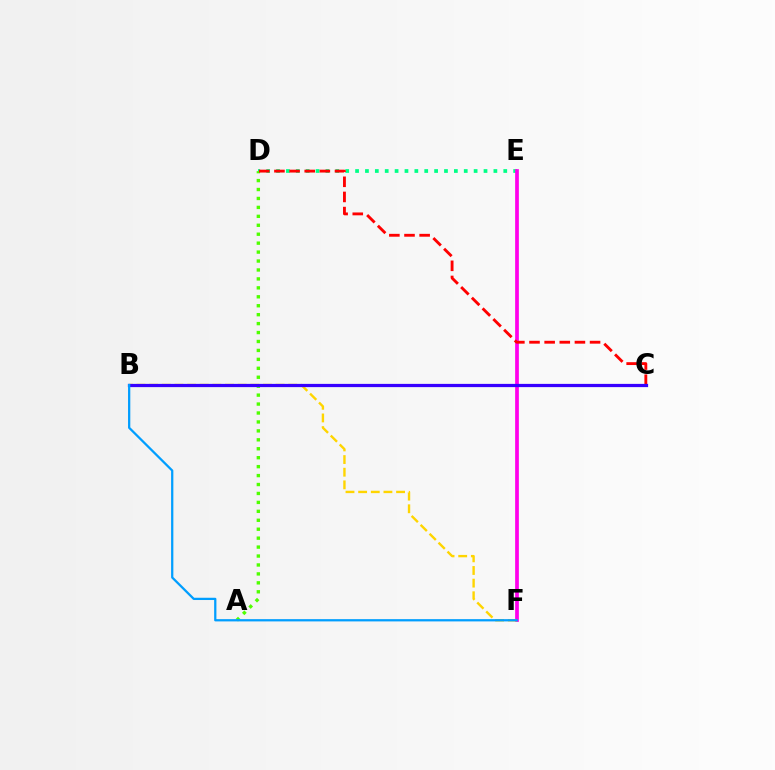{('D', 'E'): [{'color': '#00ff86', 'line_style': 'dotted', 'thickness': 2.68}], ('A', 'D'): [{'color': '#4fff00', 'line_style': 'dotted', 'thickness': 2.43}], ('E', 'F'): [{'color': '#ff00ed', 'line_style': 'solid', 'thickness': 2.68}], ('B', 'F'): [{'color': '#ffd500', 'line_style': 'dashed', 'thickness': 1.72}, {'color': '#009eff', 'line_style': 'solid', 'thickness': 1.63}], ('C', 'D'): [{'color': '#ff0000', 'line_style': 'dashed', 'thickness': 2.06}], ('B', 'C'): [{'color': '#3700ff', 'line_style': 'solid', 'thickness': 2.33}]}